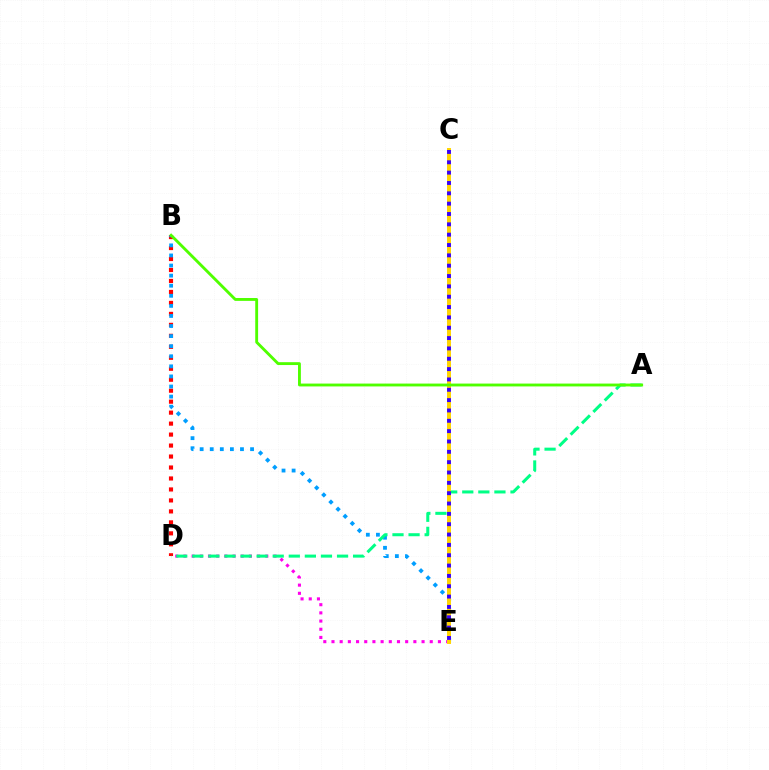{('D', 'E'): [{'color': '#ff00ed', 'line_style': 'dotted', 'thickness': 2.22}], ('B', 'D'): [{'color': '#ff0000', 'line_style': 'dotted', 'thickness': 2.98}], ('B', 'E'): [{'color': '#009eff', 'line_style': 'dotted', 'thickness': 2.74}], ('A', 'D'): [{'color': '#00ff86', 'line_style': 'dashed', 'thickness': 2.18}], ('C', 'E'): [{'color': '#ffd500', 'line_style': 'solid', 'thickness': 2.85}, {'color': '#3700ff', 'line_style': 'dotted', 'thickness': 2.81}], ('A', 'B'): [{'color': '#4fff00', 'line_style': 'solid', 'thickness': 2.06}]}